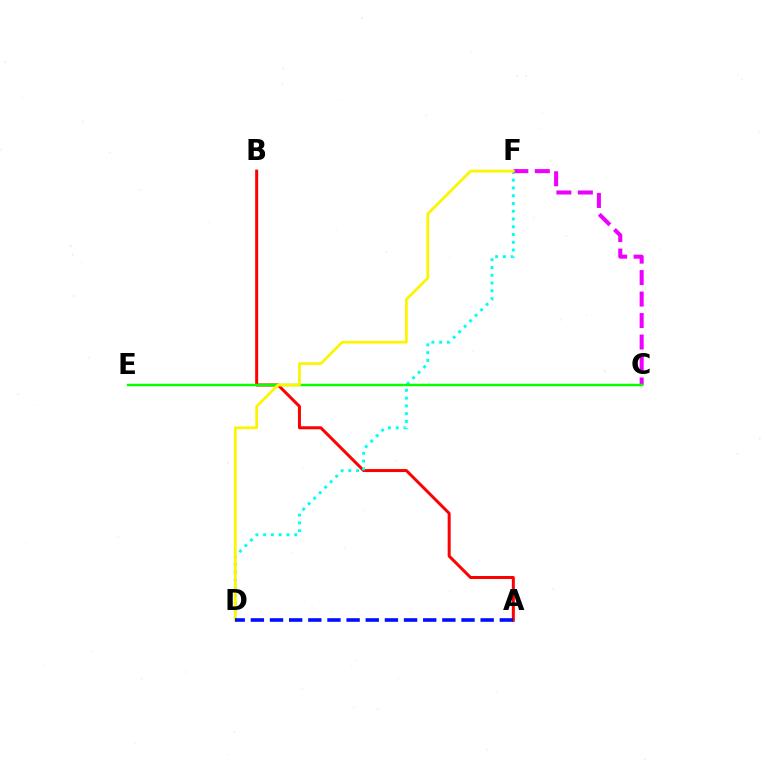{('A', 'B'): [{'color': '#ff0000', 'line_style': 'solid', 'thickness': 2.16}], ('D', 'F'): [{'color': '#00fff6', 'line_style': 'dotted', 'thickness': 2.11}, {'color': '#fcf500', 'line_style': 'solid', 'thickness': 1.98}], ('C', 'F'): [{'color': '#ee00ff', 'line_style': 'dashed', 'thickness': 2.92}], ('C', 'E'): [{'color': '#08ff00', 'line_style': 'solid', 'thickness': 1.76}], ('A', 'D'): [{'color': '#0010ff', 'line_style': 'dashed', 'thickness': 2.6}]}